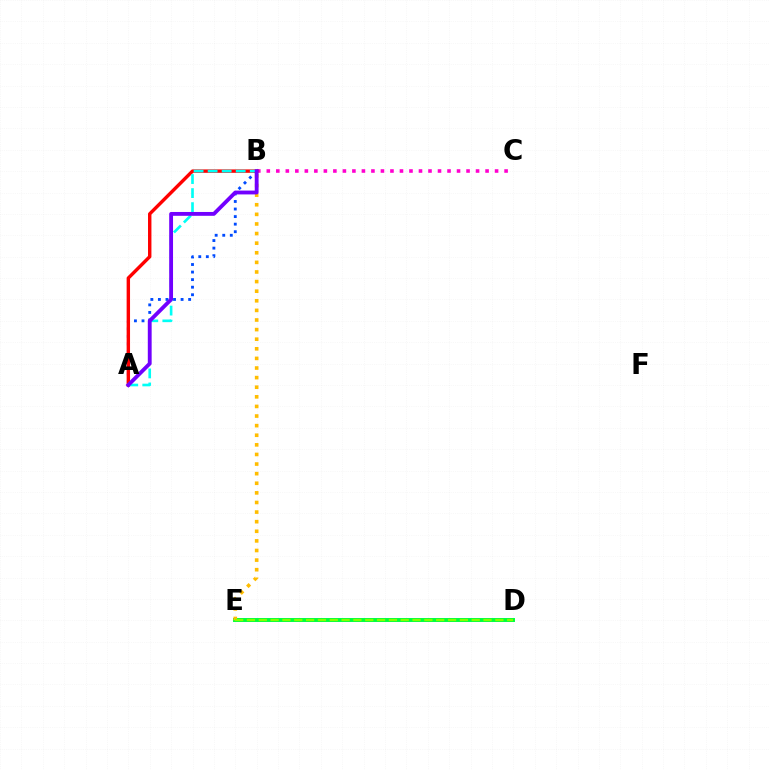{('A', 'B'): [{'color': '#004bff', 'line_style': 'dotted', 'thickness': 2.05}, {'color': '#ff0000', 'line_style': 'solid', 'thickness': 2.46}, {'color': '#00fff6', 'line_style': 'dashed', 'thickness': 1.91}, {'color': '#7200ff', 'line_style': 'solid', 'thickness': 2.76}], ('B', 'C'): [{'color': '#ff00cf', 'line_style': 'dotted', 'thickness': 2.58}], ('D', 'E'): [{'color': '#00ff39', 'line_style': 'solid', 'thickness': 2.84}, {'color': '#84ff00', 'line_style': 'dashed', 'thickness': 1.61}], ('B', 'E'): [{'color': '#ffbd00', 'line_style': 'dotted', 'thickness': 2.61}]}